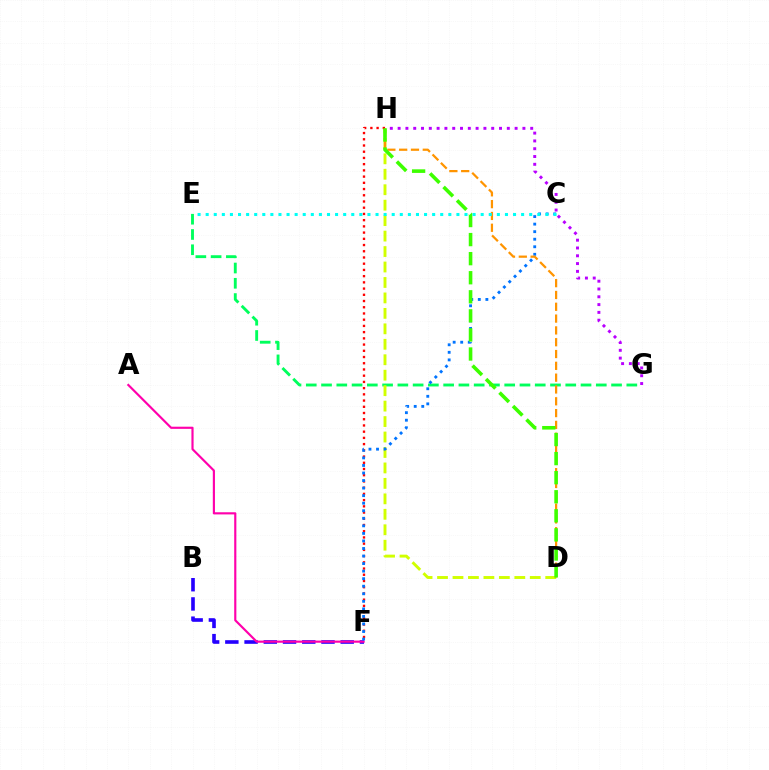{('B', 'F'): [{'color': '#2500ff', 'line_style': 'dashed', 'thickness': 2.61}], ('E', 'G'): [{'color': '#00ff5c', 'line_style': 'dashed', 'thickness': 2.07}], ('D', 'H'): [{'color': '#d1ff00', 'line_style': 'dashed', 'thickness': 2.1}, {'color': '#ff9400', 'line_style': 'dashed', 'thickness': 1.6}, {'color': '#3dff00', 'line_style': 'dashed', 'thickness': 2.59}], ('A', 'F'): [{'color': '#ff00ac', 'line_style': 'solid', 'thickness': 1.55}], ('F', 'H'): [{'color': '#ff0000', 'line_style': 'dotted', 'thickness': 1.69}], ('C', 'F'): [{'color': '#0074ff', 'line_style': 'dotted', 'thickness': 2.05}], ('G', 'H'): [{'color': '#b900ff', 'line_style': 'dotted', 'thickness': 2.12}], ('C', 'E'): [{'color': '#00fff6', 'line_style': 'dotted', 'thickness': 2.2}]}